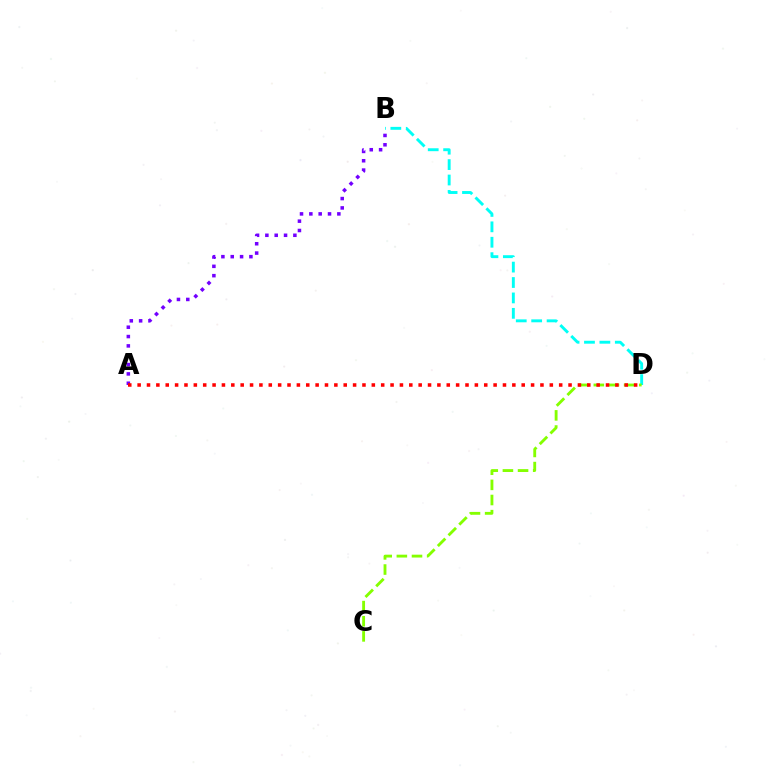{('B', 'D'): [{'color': '#00fff6', 'line_style': 'dashed', 'thickness': 2.09}], ('A', 'B'): [{'color': '#7200ff', 'line_style': 'dotted', 'thickness': 2.54}], ('C', 'D'): [{'color': '#84ff00', 'line_style': 'dashed', 'thickness': 2.06}], ('A', 'D'): [{'color': '#ff0000', 'line_style': 'dotted', 'thickness': 2.55}]}